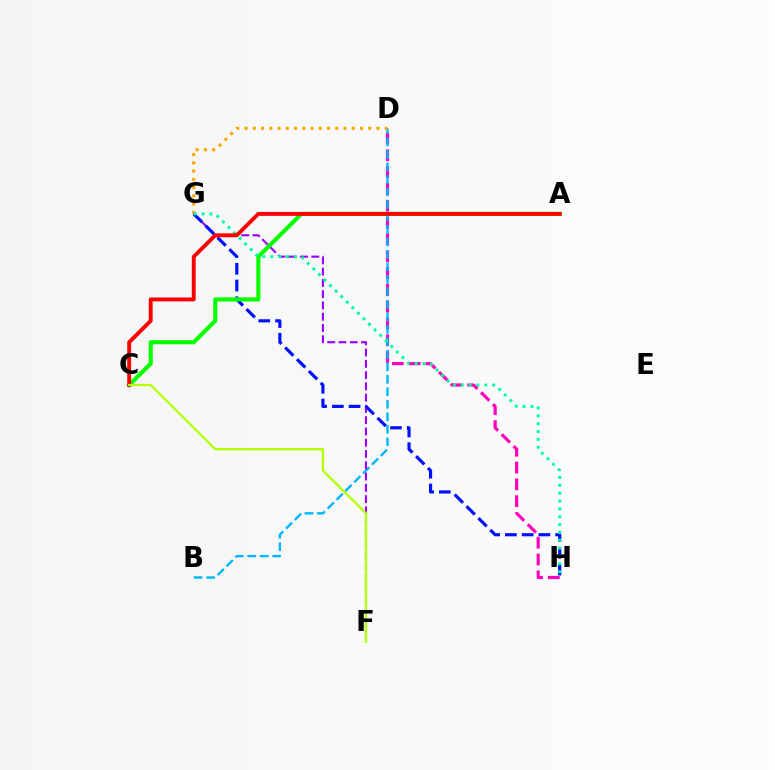{('D', 'H'): [{'color': '#ff00bd', 'line_style': 'dashed', 'thickness': 2.29}], ('B', 'D'): [{'color': '#00b5ff', 'line_style': 'dashed', 'thickness': 1.7}], ('F', 'G'): [{'color': '#9b00ff', 'line_style': 'dashed', 'thickness': 1.53}], ('D', 'G'): [{'color': '#ffa500', 'line_style': 'dotted', 'thickness': 2.24}], ('G', 'H'): [{'color': '#0010ff', 'line_style': 'dashed', 'thickness': 2.27}, {'color': '#00ff9d', 'line_style': 'dotted', 'thickness': 2.13}], ('A', 'C'): [{'color': '#08ff00', 'line_style': 'solid', 'thickness': 2.97}, {'color': '#ff0000', 'line_style': 'solid', 'thickness': 2.8}], ('C', 'F'): [{'color': '#b3ff00', 'line_style': 'solid', 'thickness': 1.63}]}